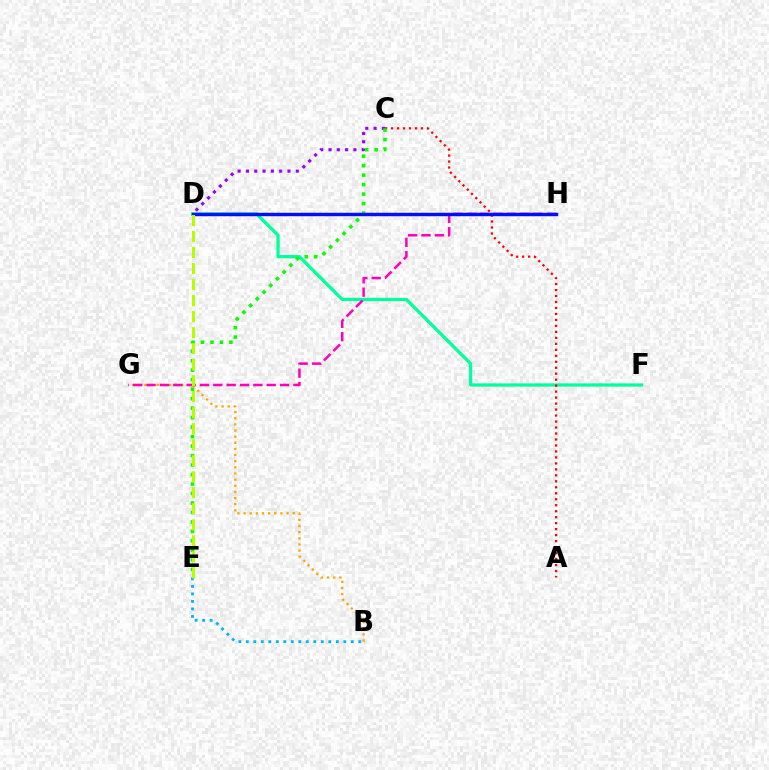{('B', 'G'): [{'color': '#ffa500', 'line_style': 'dotted', 'thickness': 1.67}], ('D', 'F'): [{'color': '#00ff9d', 'line_style': 'solid', 'thickness': 2.34}], ('A', 'C'): [{'color': '#ff0000', 'line_style': 'dotted', 'thickness': 1.62}], ('G', 'H'): [{'color': '#ff00bd', 'line_style': 'dashed', 'thickness': 1.81}], ('C', 'D'): [{'color': '#9b00ff', 'line_style': 'dotted', 'thickness': 2.26}], ('C', 'E'): [{'color': '#08ff00', 'line_style': 'dotted', 'thickness': 2.58}], ('B', 'E'): [{'color': '#00b5ff', 'line_style': 'dotted', 'thickness': 2.04}], ('D', 'H'): [{'color': '#0010ff', 'line_style': 'solid', 'thickness': 2.46}], ('D', 'E'): [{'color': '#b3ff00', 'line_style': 'dashed', 'thickness': 2.18}]}